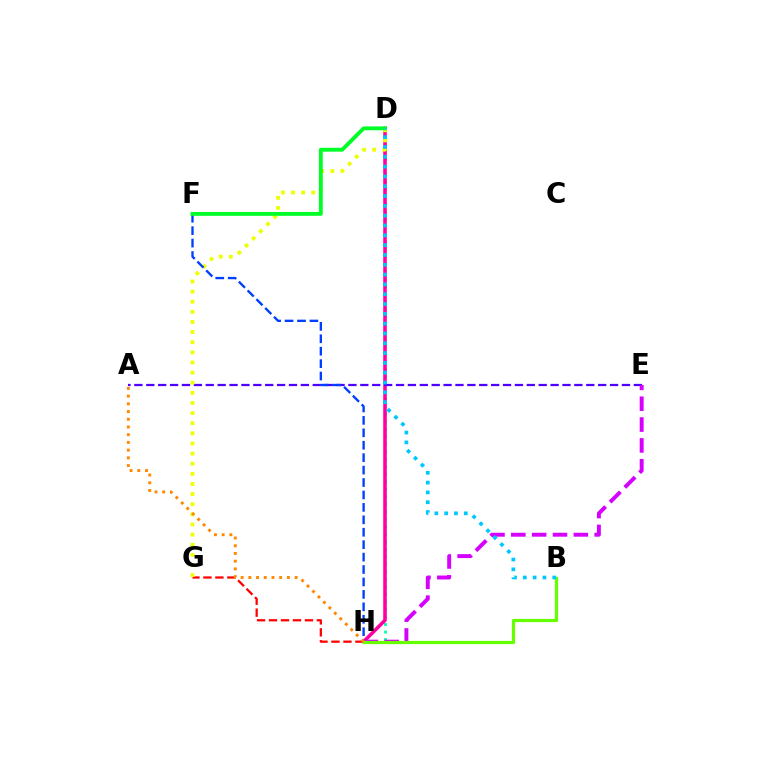{('D', 'H'): [{'color': '#00ffaf', 'line_style': 'dotted', 'thickness': 2.04}, {'color': '#ff00a0', 'line_style': 'solid', 'thickness': 2.56}], ('G', 'H'): [{'color': '#ff0000', 'line_style': 'dashed', 'thickness': 1.63}], ('A', 'E'): [{'color': '#4f00ff', 'line_style': 'dashed', 'thickness': 1.62}], ('D', 'G'): [{'color': '#eeff00', 'line_style': 'dotted', 'thickness': 2.75}], ('F', 'H'): [{'color': '#003fff', 'line_style': 'dashed', 'thickness': 1.69}], ('E', 'H'): [{'color': '#d600ff', 'line_style': 'dashed', 'thickness': 2.83}], ('D', 'F'): [{'color': '#00ff27', 'line_style': 'solid', 'thickness': 2.78}], ('B', 'H'): [{'color': '#66ff00', 'line_style': 'solid', 'thickness': 2.32}], ('A', 'H'): [{'color': '#ff8800', 'line_style': 'dotted', 'thickness': 2.1}], ('B', 'D'): [{'color': '#00c7ff', 'line_style': 'dotted', 'thickness': 2.67}]}